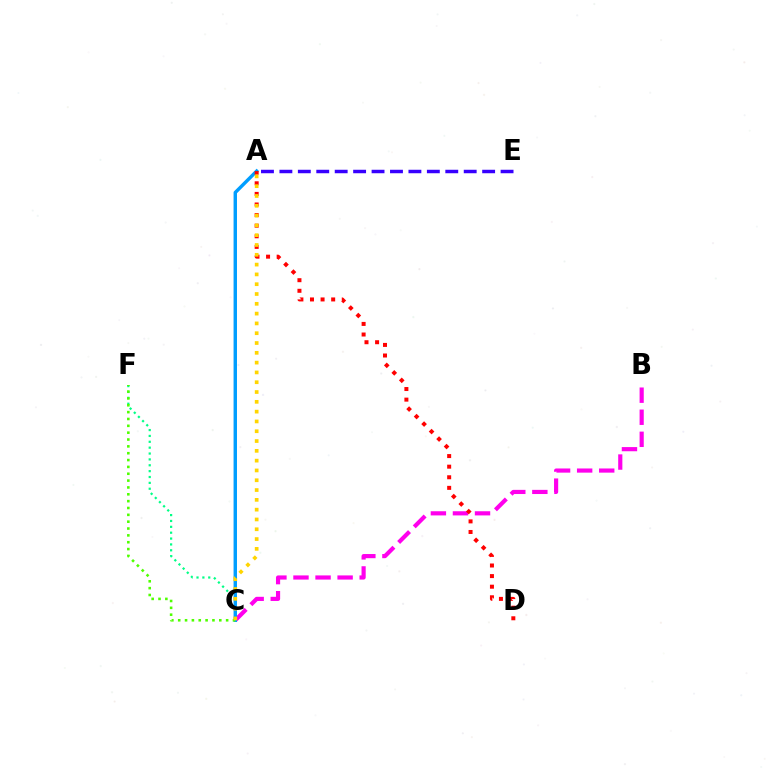{('C', 'F'): [{'color': '#00ff86', 'line_style': 'dotted', 'thickness': 1.59}, {'color': '#4fff00', 'line_style': 'dotted', 'thickness': 1.86}], ('B', 'C'): [{'color': '#ff00ed', 'line_style': 'dashed', 'thickness': 3.0}], ('A', 'C'): [{'color': '#009eff', 'line_style': 'solid', 'thickness': 2.46}, {'color': '#ffd500', 'line_style': 'dotted', 'thickness': 2.66}], ('A', 'D'): [{'color': '#ff0000', 'line_style': 'dotted', 'thickness': 2.88}], ('A', 'E'): [{'color': '#3700ff', 'line_style': 'dashed', 'thickness': 2.5}]}